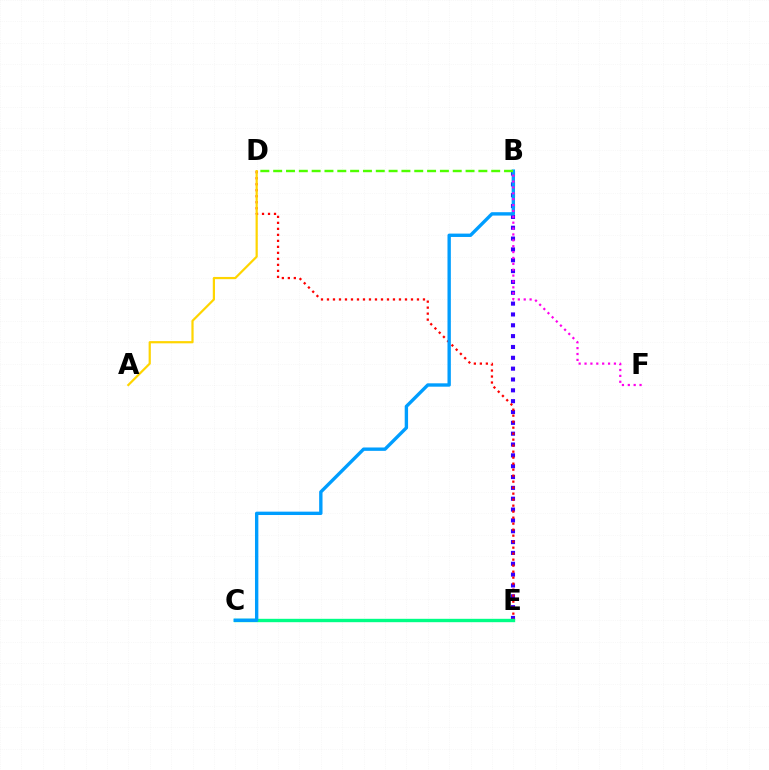{('B', 'E'): [{'color': '#3700ff', 'line_style': 'dotted', 'thickness': 2.95}], ('D', 'E'): [{'color': '#ff0000', 'line_style': 'dotted', 'thickness': 1.63}], ('C', 'E'): [{'color': '#00ff86', 'line_style': 'solid', 'thickness': 2.43}], ('A', 'D'): [{'color': '#ffd500', 'line_style': 'solid', 'thickness': 1.6}], ('B', 'C'): [{'color': '#009eff', 'line_style': 'solid', 'thickness': 2.43}], ('B', 'D'): [{'color': '#4fff00', 'line_style': 'dashed', 'thickness': 1.74}], ('B', 'F'): [{'color': '#ff00ed', 'line_style': 'dotted', 'thickness': 1.6}]}